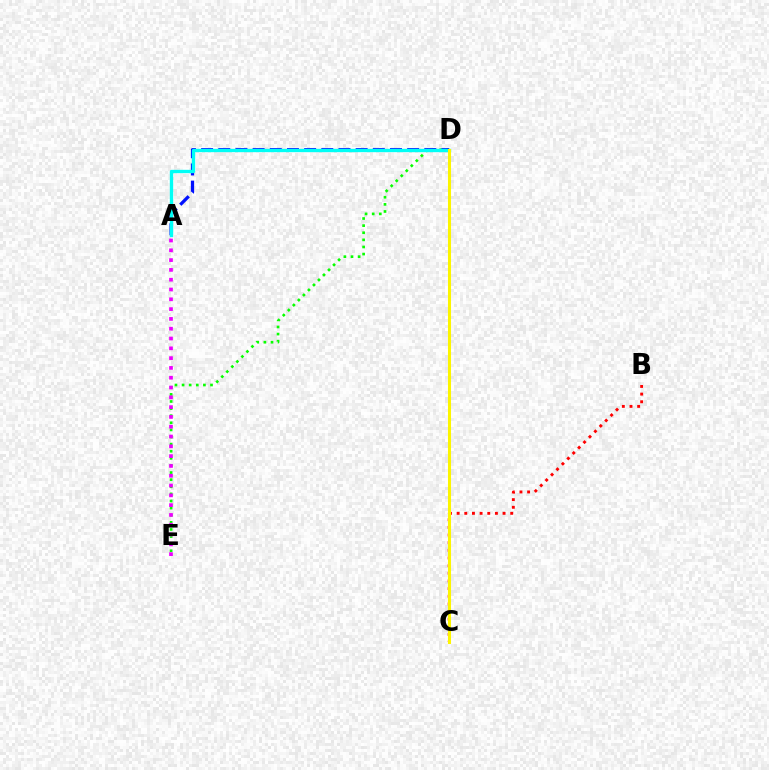{('D', 'E'): [{'color': '#08ff00', 'line_style': 'dotted', 'thickness': 1.93}], ('A', 'D'): [{'color': '#0010ff', 'line_style': 'dashed', 'thickness': 2.33}, {'color': '#00fff6', 'line_style': 'solid', 'thickness': 2.42}], ('B', 'C'): [{'color': '#ff0000', 'line_style': 'dotted', 'thickness': 2.08}], ('A', 'E'): [{'color': '#ee00ff', 'line_style': 'dotted', 'thickness': 2.66}], ('C', 'D'): [{'color': '#fcf500', 'line_style': 'solid', 'thickness': 2.2}]}